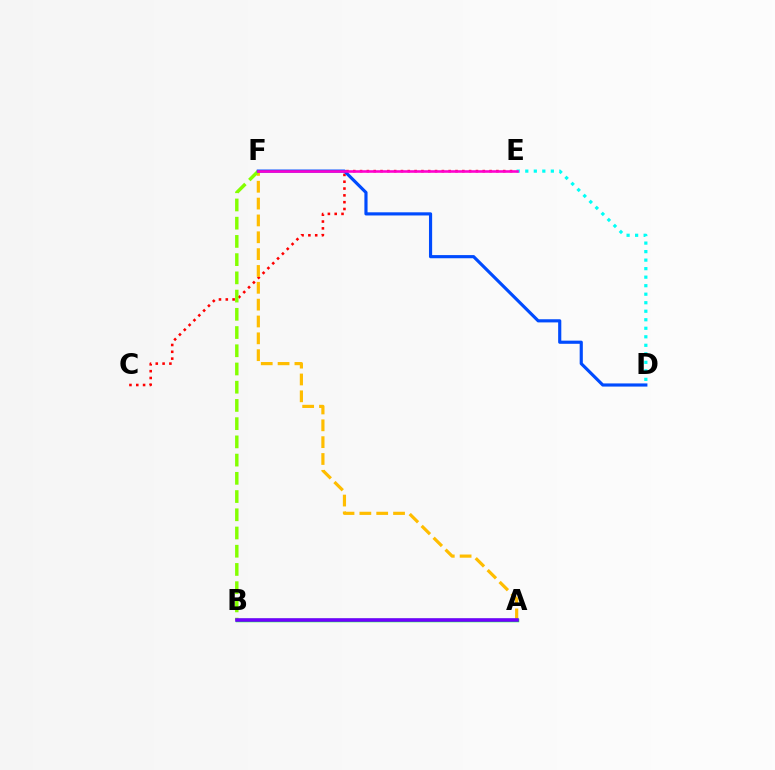{('D', 'E'): [{'color': '#00fff6', 'line_style': 'dotted', 'thickness': 2.31}], ('C', 'E'): [{'color': '#ff0000', 'line_style': 'dotted', 'thickness': 1.85}], ('A', 'F'): [{'color': '#ffbd00', 'line_style': 'dashed', 'thickness': 2.29}], ('B', 'F'): [{'color': '#84ff00', 'line_style': 'dashed', 'thickness': 2.48}], ('D', 'F'): [{'color': '#004bff', 'line_style': 'solid', 'thickness': 2.27}], ('E', 'F'): [{'color': '#ff00cf', 'line_style': 'solid', 'thickness': 1.86}], ('A', 'B'): [{'color': '#00ff39', 'line_style': 'solid', 'thickness': 2.51}, {'color': '#7200ff', 'line_style': 'solid', 'thickness': 2.57}]}